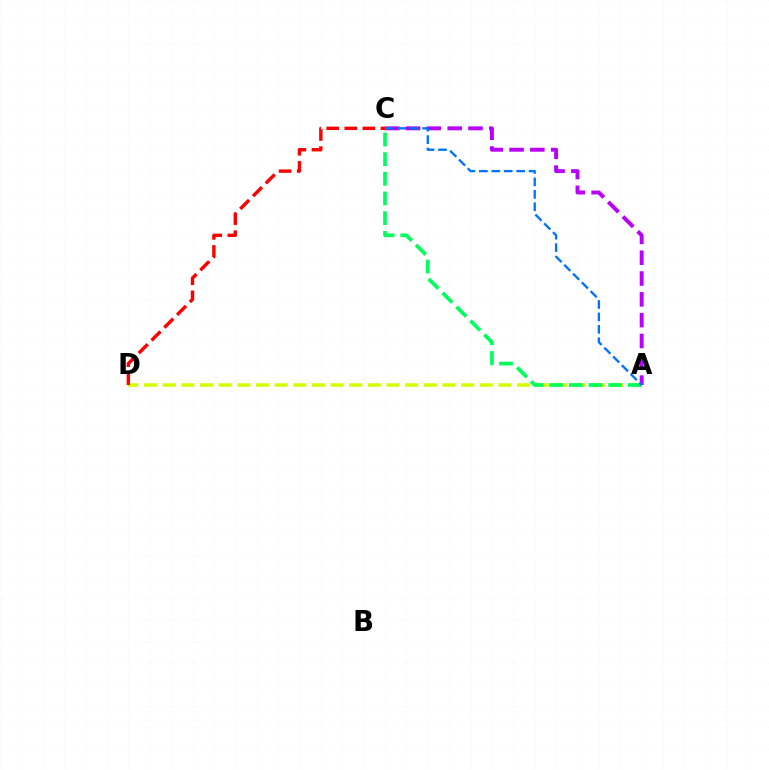{('A', 'D'): [{'color': '#d1ff00', 'line_style': 'dashed', 'thickness': 2.53}], ('A', 'C'): [{'color': '#00ff5c', 'line_style': 'dashed', 'thickness': 2.67}, {'color': '#b900ff', 'line_style': 'dashed', 'thickness': 2.83}, {'color': '#0074ff', 'line_style': 'dashed', 'thickness': 1.69}], ('C', 'D'): [{'color': '#ff0000', 'line_style': 'dashed', 'thickness': 2.46}]}